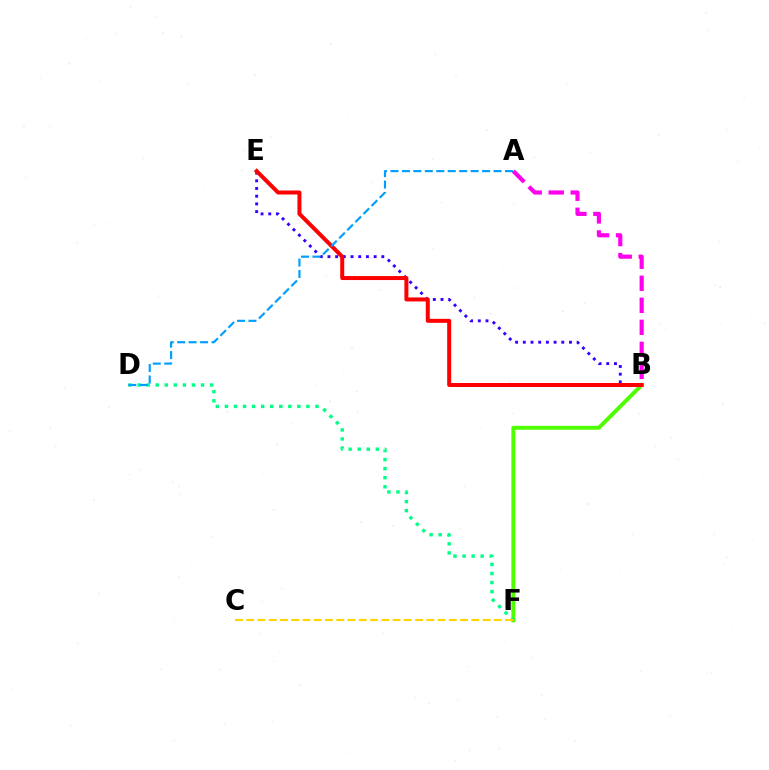{('B', 'F'): [{'color': '#4fff00', 'line_style': 'solid', 'thickness': 2.83}], ('B', 'E'): [{'color': '#3700ff', 'line_style': 'dotted', 'thickness': 2.09}, {'color': '#ff0000', 'line_style': 'solid', 'thickness': 2.87}], ('A', 'B'): [{'color': '#ff00ed', 'line_style': 'dashed', 'thickness': 2.99}], ('D', 'F'): [{'color': '#00ff86', 'line_style': 'dotted', 'thickness': 2.46}], ('A', 'D'): [{'color': '#009eff', 'line_style': 'dashed', 'thickness': 1.56}], ('C', 'F'): [{'color': '#ffd500', 'line_style': 'dashed', 'thickness': 1.53}]}